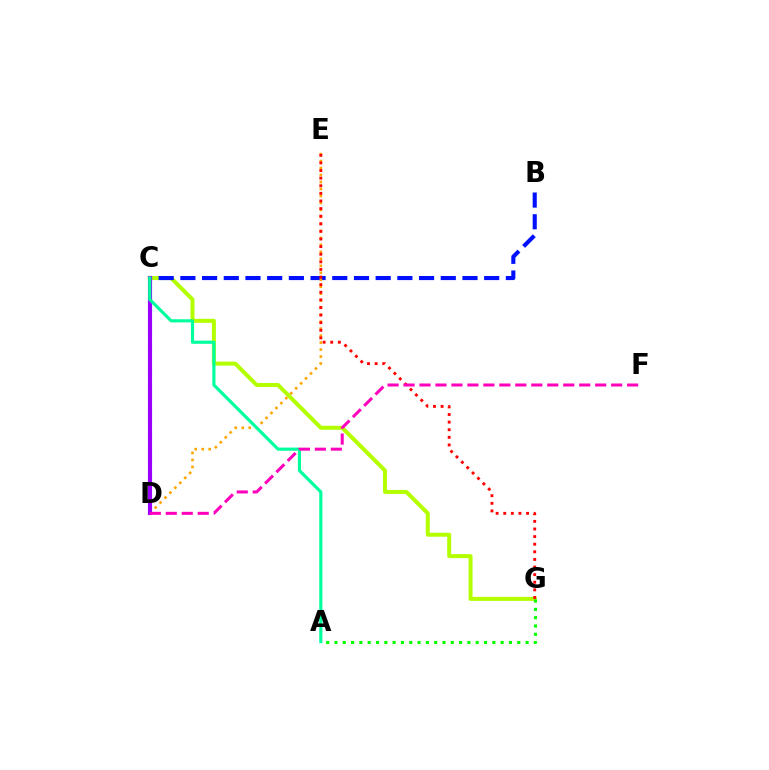{('C', 'G'): [{'color': '#b3ff00', 'line_style': 'solid', 'thickness': 2.87}], ('B', 'C'): [{'color': '#0010ff', 'line_style': 'dashed', 'thickness': 2.95}], ('C', 'D'): [{'color': '#00b5ff', 'line_style': 'dashed', 'thickness': 2.91}, {'color': '#9b00ff', 'line_style': 'solid', 'thickness': 2.96}], ('D', 'E'): [{'color': '#ffa500', 'line_style': 'dotted', 'thickness': 1.9}], ('E', 'G'): [{'color': '#ff0000', 'line_style': 'dotted', 'thickness': 2.07}], ('A', 'G'): [{'color': '#08ff00', 'line_style': 'dotted', 'thickness': 2.26}], ('A', 'C'): [{'color': '#00ff9d', 'line_style': 'solid', 'thickness': 2.27}], ('D', 'F'): [{'color': '#ff00bd', 'line_style': 'dashed', 'thickness': 2.17}]}